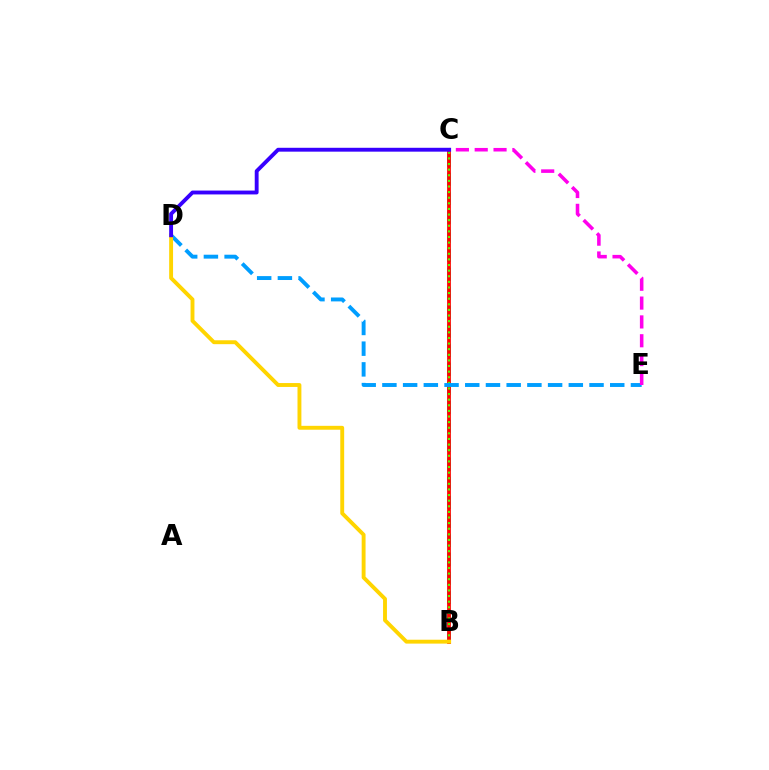{('B', 'C'): [{'color': '#00ff86', 'line_style': 'dashed', 'thickness': 2.58}, {'color': '#ff0000', 'line_style': 'solid', 'thickness': 2.7}, {'color': '#4fff00', 'line_style': 'dotted', 'thickness': 1.52}], ('D', 'E'): [{'color': '#009eff', 'line_style': 'dashed', 'thickness': 2.81}], ('B', 'D'): [{'color': '#ffd500', 'line_style': 'solid', 'thickness': 2.8}], ('C', 'E'): [{'color': '#ff00ed', 'line_style': 'dashed', 'thickness': 2.56}], ('C', 'D'): [{'color': '#3700ff', 'line_style': 'solid', 'thickness': 2.78}]}